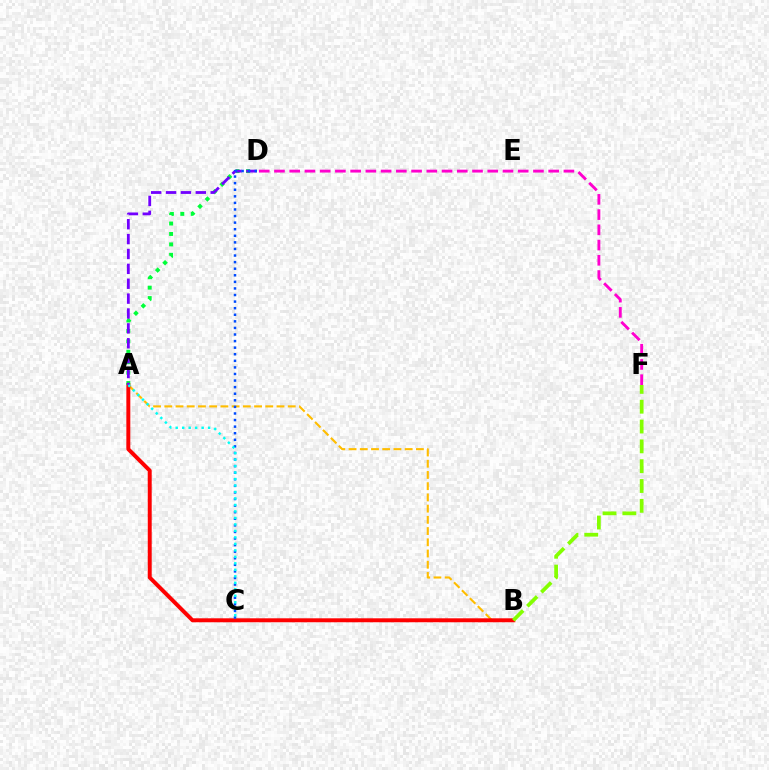{('A', 'B'): [{'color': '#ffbd00', 'line_style': 'dashed', 'thickness': 1.52}, {'color': '#ff0000', 'line_style': 'solid', 'thickness': 2.85}], ('D', 'F'): [{'color': '#ff00cf', 'line_style': 'dashed', 'thickness': 2.07}], ('B', 'F'): [{'color': '#84ff00', 'line_style': 'dashed', 'thickness': 2.69}], ('A', 'D'): [{'color': '#00ff39', 'line_style': 'dotted', 'thickness': 2.83}, {'color': '#7200ff', 'line_style': 'dashed', 'thickness': 2.02}], ('C', 'D'): [{'color': '#004bff', 'line_style': 'dotted', 'thickness': 1.79}], ('A', 'C'): [{'color': '#00fff6', 'line_style': 'dotted', 'thickness': 1.76}]}